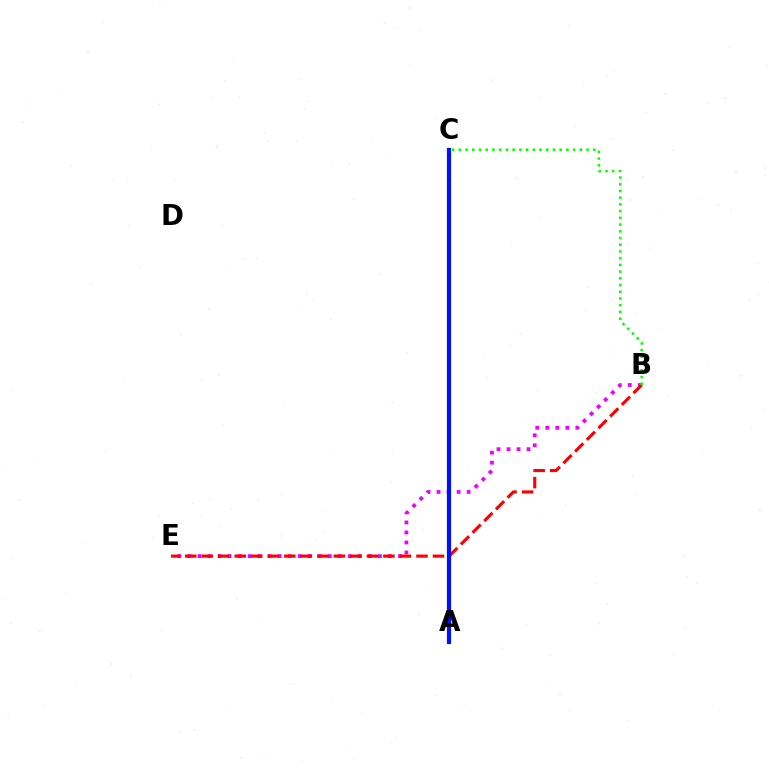{('A', 'C'): [{'color': '#fcf500', 'line_style': 'dashed', 'thickness': 2.63}, {'color': '#00fff6', 'line_style': 'dotted', 'thickness': 2.9}, {'color': '#0010ff', 'line_style': 'solid', 'thickness': 3.0}], ('B', 'E'): [{'color': '#ee00ff', 'line_style': 'dotted', 'thickness': 2.72}, {'color': '#ff0000', 'line_style': 'dashed', 'thickness': 2.24}], ('B', 'C'): [{'color': '#08ff00', 'line_style': 'dotted', 'thickness': 1.83}]}